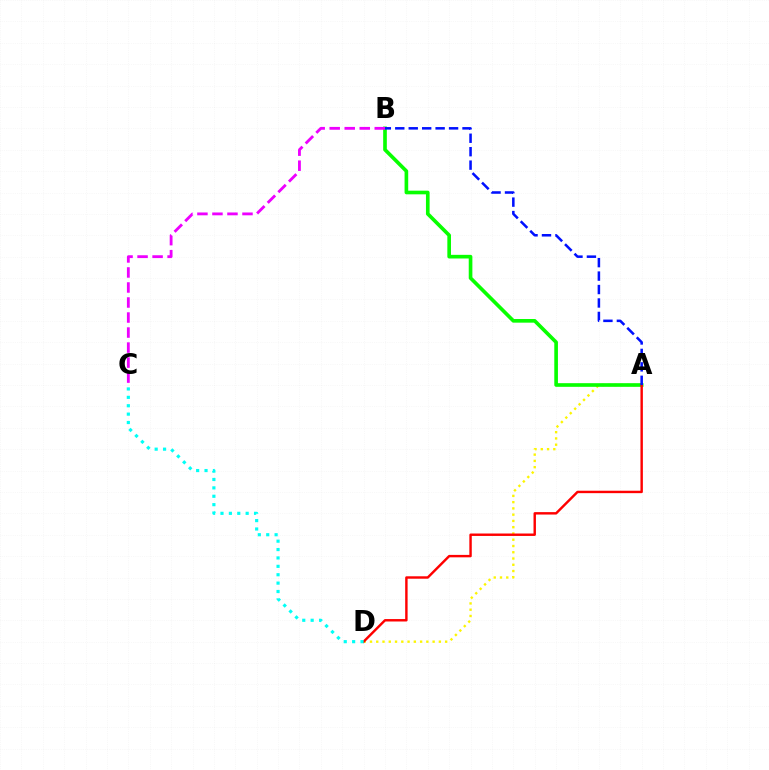{('A', 'D'): [{'color': '#fcf500', 'line_style': 'dotted', 'thickness': 1.7}, {'color': '#ff0000', 'line_style': 'solid', 'thickness': 1.75}], ('A', 'B'): [{'color': '#08ff00', 'line_style': 'solid', 'thickness': 2.63}, {'color': '#0010ff', 'line_style': 'dashed', 'thickness': 1.83}], ('B', 'C'): [{'color': '#ee00ff', 'line_style': 'dashed', 'thickness': 2.04}], ('C', 'D'): [{'color': '#00fff6', 'line_style': 'dotted', 'thickness': 2.28}]}